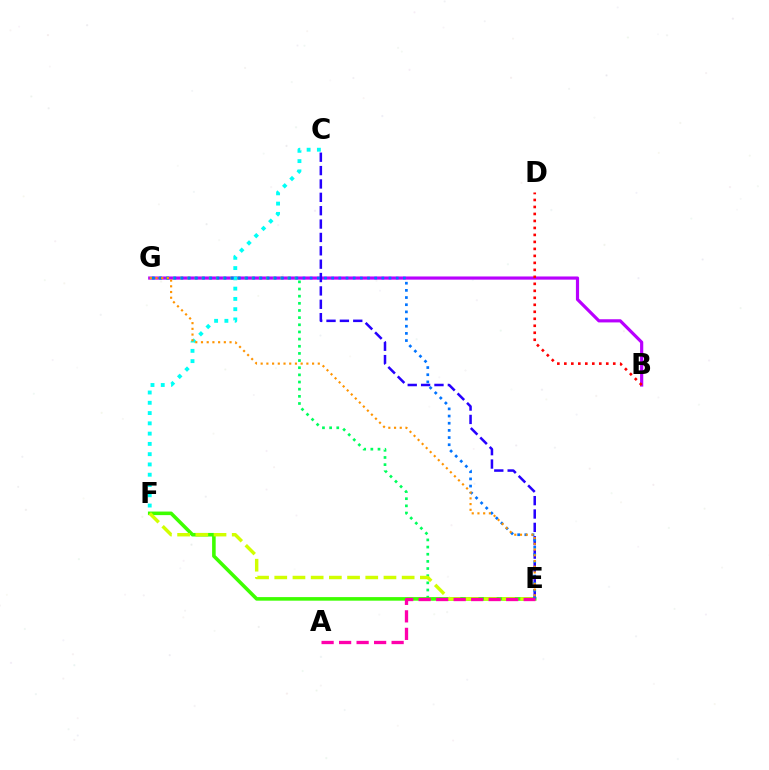{('B', 'G'): [{'color': '#b900ff', 'line_style': 'solid', 'thickness': 2.29}], ('E', 'G'): [{'color': '#00ff5c', 'line_style': 'dotted', 'thickness': 1.94}, {'color': '#0074ff', 'line_style': 'dotted', 'thickness': 1.95}, {'color': '#ff9400', 'line_style': 'dotted', 'thickness': 1.55}], ('C', 'F'): [{'color': '#00fff6', 'line_style': 'dotted', 'thickness': 2.79}], ('B', 'D'): [{'color': '#ff0000', 'line_style': 'dotted', 'thickness': 1.9}], ('E', 'F'): [{'color': '#3dff00', 'line_style': 'solid', 'thickness': 2.57}, {'color': '#d1ff00', 'line_style': 'dashed', 'thickness': 2.47}], ('C', 'E'): [{'color': '#2500ff', 'line_style': 'dashed', 'thickness': 1.82}], ('A', 'E'): [{'color': '#ff00ac', 'line_style': 'dashed', 'thickness': 2.38}]}